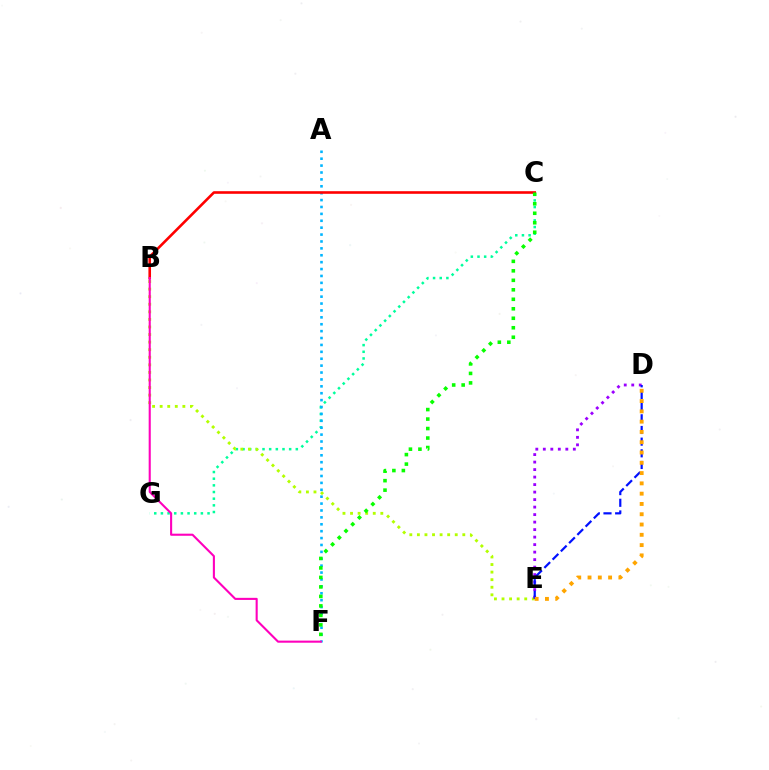{('C', 'G'): [{'color': '#00ff9d', 'line_style': 'dotted', 'thickness': 1.81}], ('B', 'E'): [{'color': '#b3ff00', 'line_style': 'dotted', 'thickness': 2.06}], ('D', 'E'): [{'color': '#9b00ff', 'line_style': 'dotted', 'thickness': 2.04}, {'color': '#0010ff', 'line_style': 'dashed', 'thickness': 1.58}, {'color': '#ffa500', 'line_style': 'dotted', 'thickness': 2.8}], ('A', 'F'): [{'color': '#00b5ff', 'line_style': 'dotted', 'thickness': 1.87}], ('B', 'C'): [{'color': '#ff0000', 'line_style': 'solid', 'thickness': 1.88}], ('B', 'F'): [{'color': '#ff00bd', 'line_style': 'solid', 'thickness': 1.51}], ('C', 'F'): [{'color': '#08ff00', 'line_style': 'dotted', 'thickness': 2.58}]}